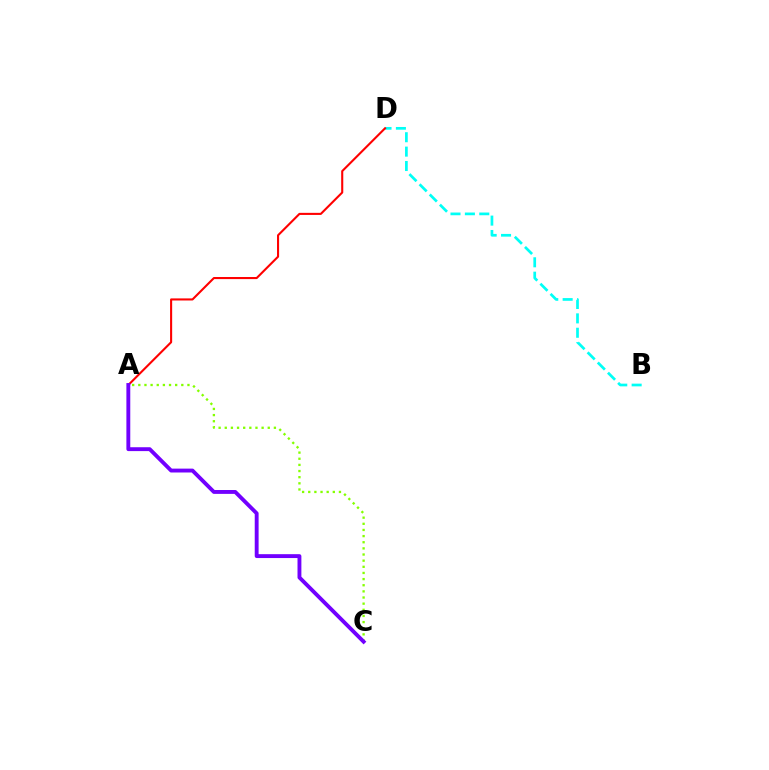{('B', 'D'): [{'color': '#00fff6', 'line_style': 'dashed', 'thickness': 1.95}], ('A', 'D'): [{'color': '#ff0000', 'line_style': 'solid', 'thickness': 1.51}], ('A', 'C'): [{'color': '#84ff00', 'line_style': 'dotted', 'thickness': 1.67}, {'color': '#7200ff', 'line_style': 'solid', 'thickness': 2.79}]}